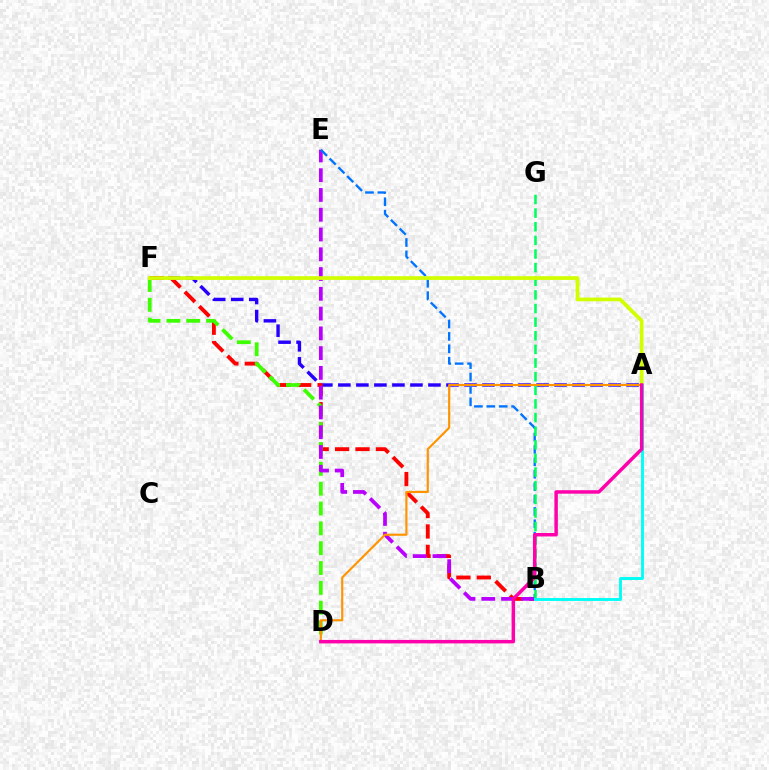{('A', 'F'): [{'color': '#2500ff', 'line_style': 'dashed', 'thickness': 2.45}, {'color': '#d1ff00', 'line_style': 'solid', 'thickness': 2.69}], ('B', 'F'): [{'color': '#ff0000', 'line_style': 'dashed', 'thickness': 2.77}], ('D', 'F'): [{'color': '#3dff00', 'line_style': 'dashed', 'thickness': 2.69}], ('B', 'E'): [{'color': '#b900ff', 'line_style': 'dashed', 'thickness': 2.69}, {'color': '#0074ff', 'line_style': 'dashed', 'thickness': 1.68}], ('B', 'G'): [{'color': '#00ff5c', 'line_style': 'dashed', 'thickness': 1.85}], ('A', 'B'): [{'color': '#00fff6', 'line_style': 'solid', 'thickness': 2.08}], ('A', 'D'): [{'color': '#ff9400', 'line_style': 'solid', 'thickness': 1.55}, {'color': '#ff00ac', 'line_style': 'solid', 'thickness': 2.5}]}